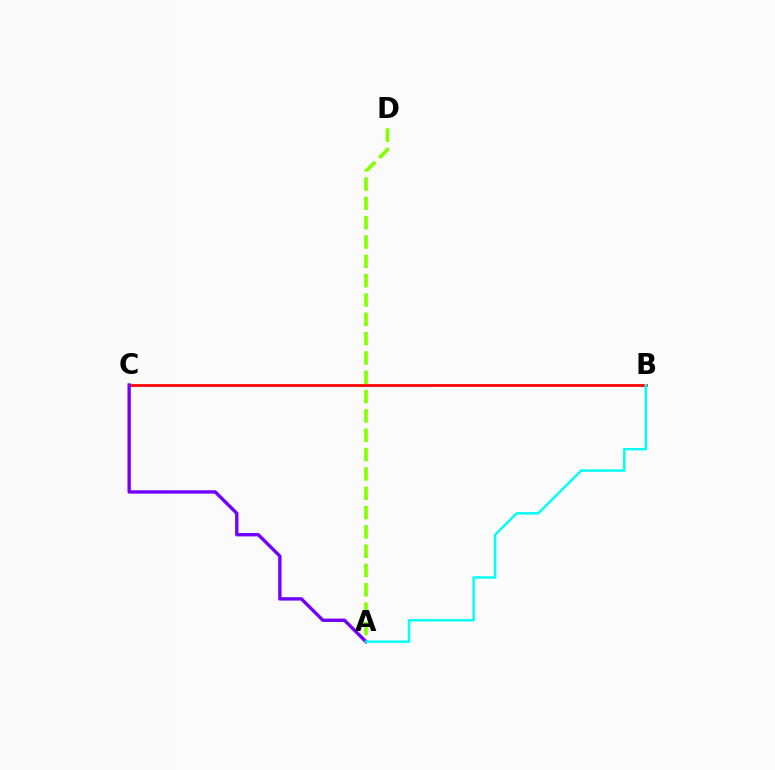{('B', 'C'): [{'color': '#ff0000', 'line_style': 'solid', 'thickness': 1.97}], ('A', 'D'): [{'color': '#84ff00', 'line_style': 'dashed', 'thickness': 2.62}], ('A', 'C'): [{'color': '#7200ff', 'line_style': 'solid', 'thickness': 2.42}], ('A', 'B'): [{'color': '#00fff6', 'line_style': 'solid', 'thickness': 1.76}]}